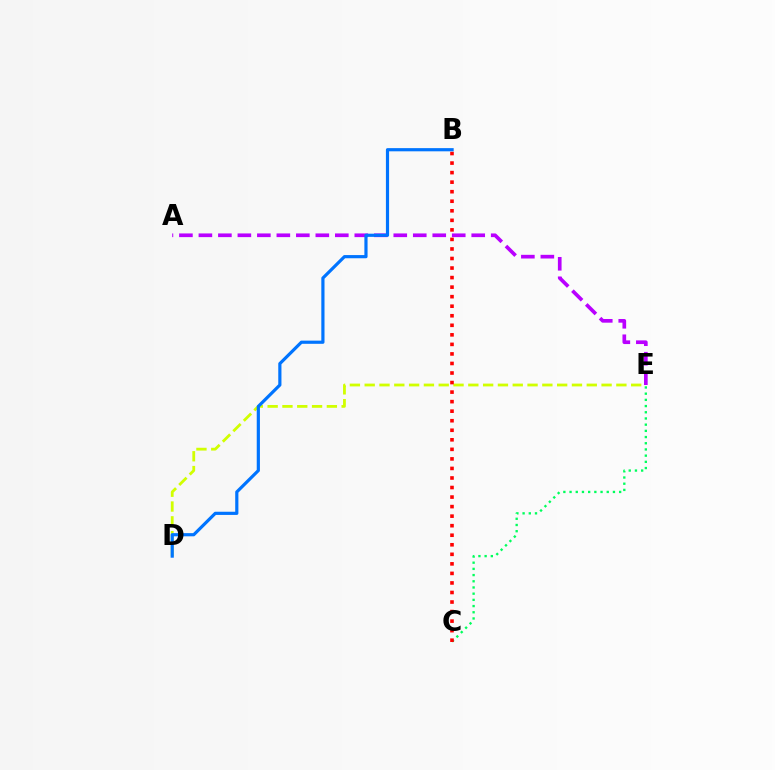{('C', 'E'): [{'color': '#00ff5c', 'line_style': 'dotted', 'thickness': 1.68}], ('D', 'E'): [{'color': '#d1ff00', 'line_style': 'dashed', 'thickness': 2.01}], ('A', 'E'): [{'color': '#b900ff', 'line_style': 'dashed', 'thickness': 2.65}], ('B', 'C'): [{'color': '#ff0000', 'line_style': 'dotted', 'thickness': 2.59}], ('B', 'D'): [{'color': '#0074ff', 'line_style': 'solid', 'thickness': 2.29}]}